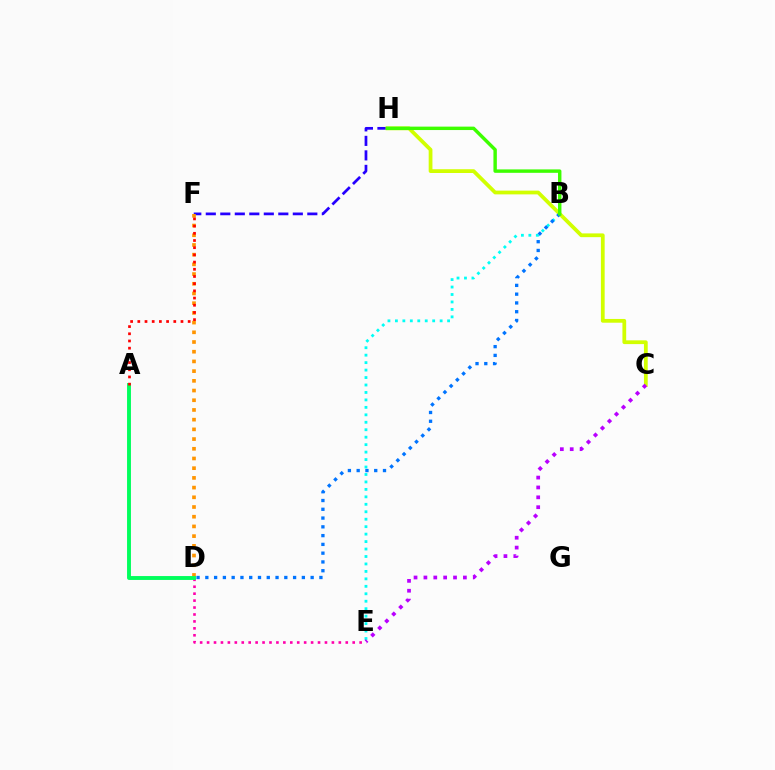{('D', 'E'): [{'color': '#ff00ac', 'line_style': 'dotted', 'thickness': 1.88}], ('F', 'H'): [{'color': '#2500ff', 'line_style': 'dashed', 'thickness': 1.97}], ('B', 'E'): [{'color': '#00fff6', 'line_style': 'dotted', 'thickness': 2.03}], ('D', 'F'): [{'color': '#ff9400', 'line_style': 'dotted', 'thickness': 2.64}], ('C', 'H'): [{'color': '#d1ff00', 'line_style': 'solid', 'thickness': 2.71}], ('A', 'D'): [{'color': '#00ff5c', 'line_style': 'solid', 'thickness': 2.8}], ('B', 'D'): [{'color': '#0074ff', 'line_style': 'dotted', 'thickness': 2.38}], ('A', 'F'): [{'color': '#ff0000', 'line_style': 'dotted', 'thickness': 1.95}], ('C', 'E'): [{'color': '#b900ff', 'line_style': 'dotted', 'thickness': 2.68}], ('B', 'H'): [{'color': '#3dff00', 'line_style': 'solid', 'thickness': 2.46}]}